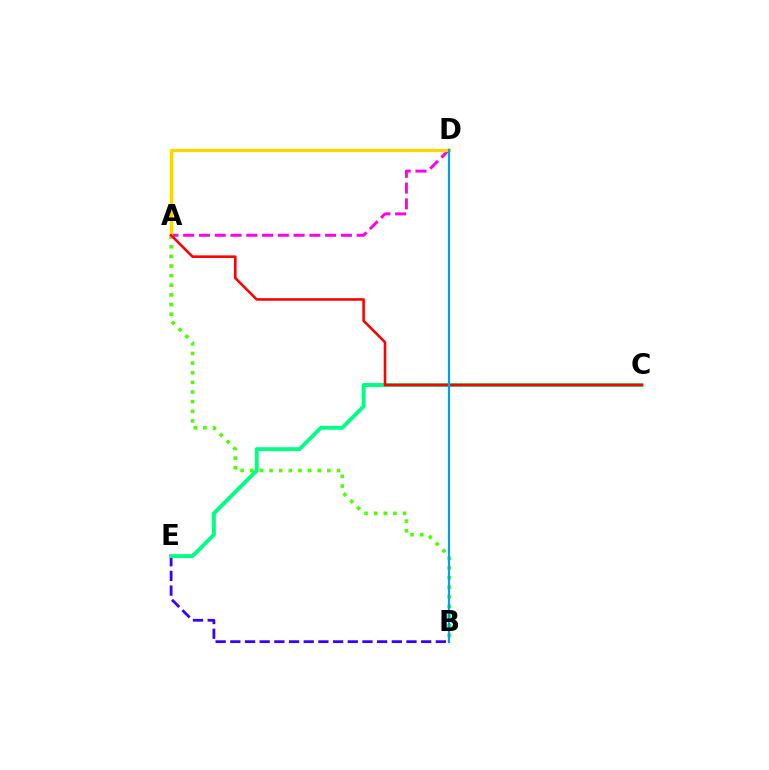{('B', 'E'): [{'color': '#3700ff', 'line_style': 'dashed', 'thickness': 1.99}], ('A', 'B'): [{'color': '#4fff00', 'line_style': 'dotted', 'thickness': 2.62}], ('A', 'D'): [{'color': '#ff00ed', 'line_style': 'dashed', 'thickness': 2.14}, {'color': '#ffd500', 'line_style': 'solid', 'thickness': 2.4}], ('C', 'E'): [{'color': '#00ff86', 'line_style': 'solid', 'thickness': 2.83}], ('A', 'C'): [{'color': '#ff0000', 'line_style': 'solid', 'thickness': 1.86}], ('B', 'D'): [{'color': '#009eff', 'line_style': 'solid', 'thickness': 1.58}]}